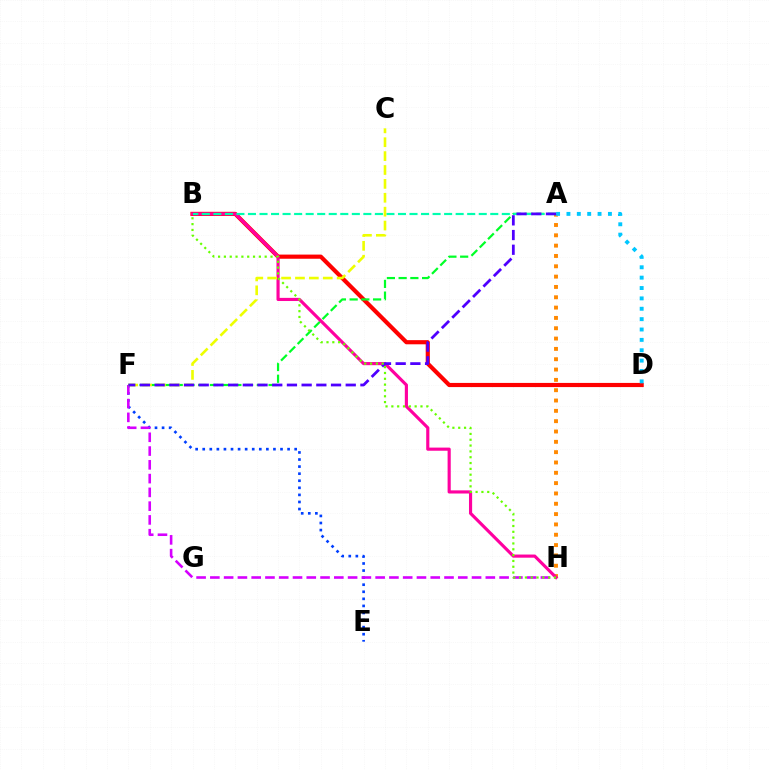{('E', 'F'): [{'color': '#003fff', 'line_style': 'dotted', 'thickness': 1.92}], ('A', 'H'): [{'color': '#ff8800', 'line_style': 'dotted', 'thickness': 2.81}], ('B', 'D'): [{'color': '#ff0000', 'line_style': 'solid', 'thickness': 2.99}], ('A', 'F'): [{'color': '#00ff27', 'line_style': 'dashed', 'thickness': 1.59}, {'color': '#4f00ff', 'line_style': 'dashed', 'thickness': 2.0}], ('F', 'H'): [{'color': '#d600ff', 'line_style': 'dashed', 'thickness': 1.87}], ('B', 'H'): [{'color': '#ff00a0', 'line_style': 'solid', 'thickness': 2.26}, {'color': '#66ff00', 'line_style': 'dotted', 'thickness': 1.58}], ('A', 'D'): [{'color': '#00c7ff', 'line_style': 'dotted', 'thickness': 2.82}], ('A', 'B'): [{'color': '#00ffaf', 'line_style': 'dashed', 'thickness': 1.57}], ('C', 'F'): [{'color': '#eeff00', 'line_style': 'dashed', 'thickness': 1.89}]}